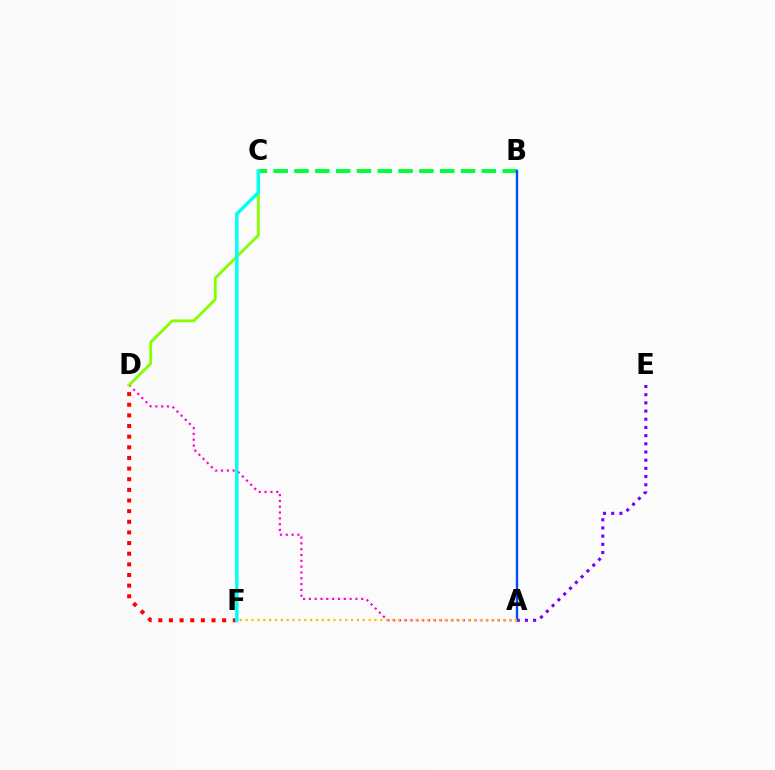{('B', 'C'): [{'color': '#00ff39', 'line_style': 'dashed', 'thickness': 2.83}], ('A', 'E'): [{'color': '#7200ff', 'line_style': 'dotted', 'thickness': 2.22}], ('A', 'D'): [{'color': '#ff00cf', 'line_style': 'dotted', 'thickness': 1.58}], ('D', 'F'): [{'color': '#ff0000', 'line_style': 'dotted', 'thickness': 2.89}], ('C', 'D'): [{'color': '#84ff00', 'line_style': 'solid', 'thickness': 2.04}], ('A', 'B'): [{'color': '#004bff', 'line_style': 'solid', 'thickness': 1.7}], ('A', 'F'): [{'color': '#ffbd00', 'line_style': 'dotted', 'thickness': 1.59}], ('C', 'F'): [{'color': '#00fff6', 'line_style': 'solid', 'thickness': 2.49}]}